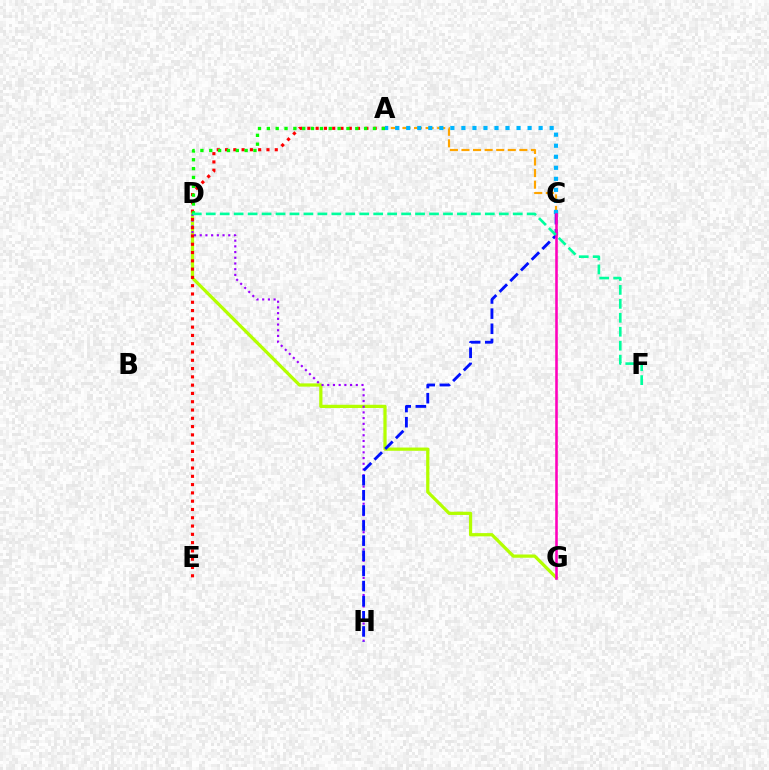{('A', 'C'): [{'color': '#ffa500', 'line_style': 'dashed', 'thickness': 1.57}, {'color': '#00b5ff', 'line_style': 'dotted', 'thickness': 3.0}], ('D', 'G'): [{'color': '#b3ff00', 'line_style': 'solid', 'thickness': 2.33}], ('D', 'H'): [{'color': '#9b00ff', 'line_style': 'dotted', 'thickness': 1.55}], ('C', 'H'): [{'color': '#0010ff', 'line_style': 'dashed', 'thickness': 2.06}], ('C', 'G'): [{'color': '#ff00bd', 'line_style': 'solid', 'thickness': 1.85}], ('A', 'E'): [{'color': '#ff0000', 'line_style': 'dotted', 'thickness': 2.25}], ('A', 'D'): [{'color': '#08ff00', 'line_style': 'dotted', 'thickness': 2.4}], ('D', 'F'): [{'color': '#00ff9d', 'line_style': 'dashed', 'thickness': 1.9}]}